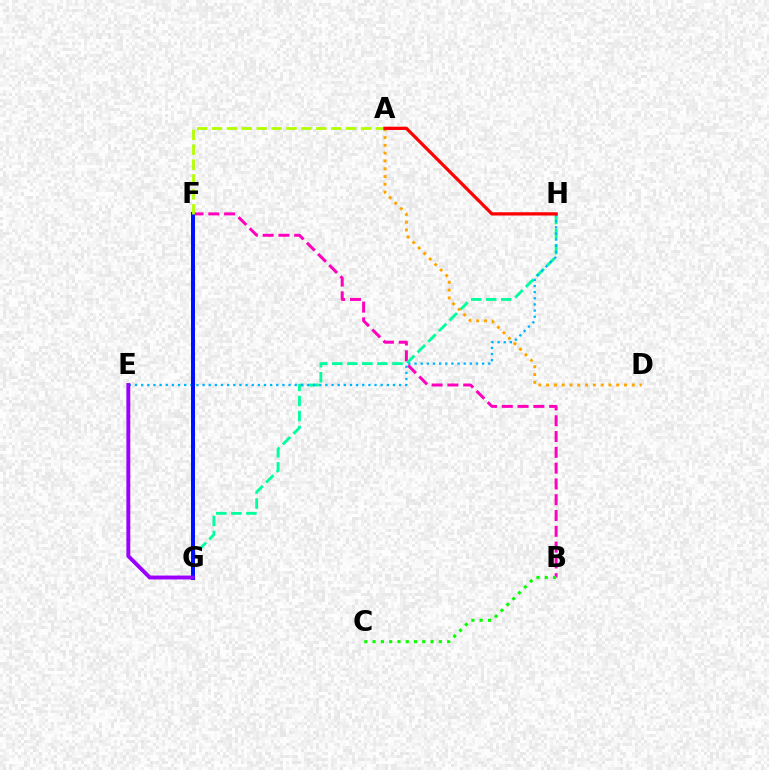{('B', 'F'): [{'color': '#ff00bd', 'line_style': 'dashed', 'thickness': 2.15}], ('G', 'H'): [{'color': '#00ff9d', 'line_style': 'dashed', 'thickness': 2.04}], ('B', 'C'): [{'color': '#08ff00', 'line_style': 'dotted', 'thickness': 2.25}], ('E', 'H'): [{'color': '#00b5ff', 'line_style': 'dotted', 'thickness': 1.67}], ('F', 'G'): [{'color': '#0010ff', 'line_style': 'solid', 'thickness': 2.86}], ('E', 'G'): [{'color': '#9b00ff', 'line_style': 'solid', 'thickness': 2.81}], ('A', 'D'): [{'color': '#ffa500', 'line_style': 'dotted', 'thickness': 2.12}], ('A', 'F'): [{'color': '#b3ff00', 'line_style': 'dashed', 'thickness': 2.02}], ('A', 'H'): [{'color': '#ff0000', 'line_style': 'solid', 'thickness': 2.34}]}